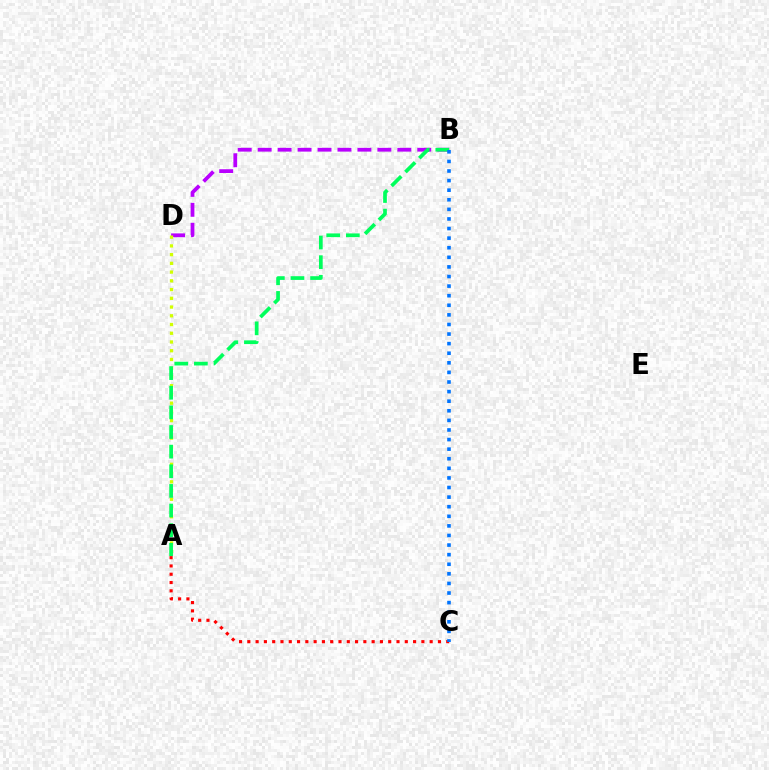{('B', 'D'): [{'color': '#b900ff', 'line_style': 'dashed', 'thickness': 2.71}], ('A', 'D'): [{'color': '#d1ff00', 'line_style': 'dotted', 'thickness': 2.37}], ('A', 'B'): [{'color': '#00ff5c', 'line_style': 'dashed', 'thickness': 2.67}], ('A', 'C'): [{'color': '#ff0000', 'line_style': 'dotted', 'thickness': 2.25}], ('B', 'C'): [{'color': '#0074ff', 'line_style': 'dotted', 'thickness': 2.61}]}